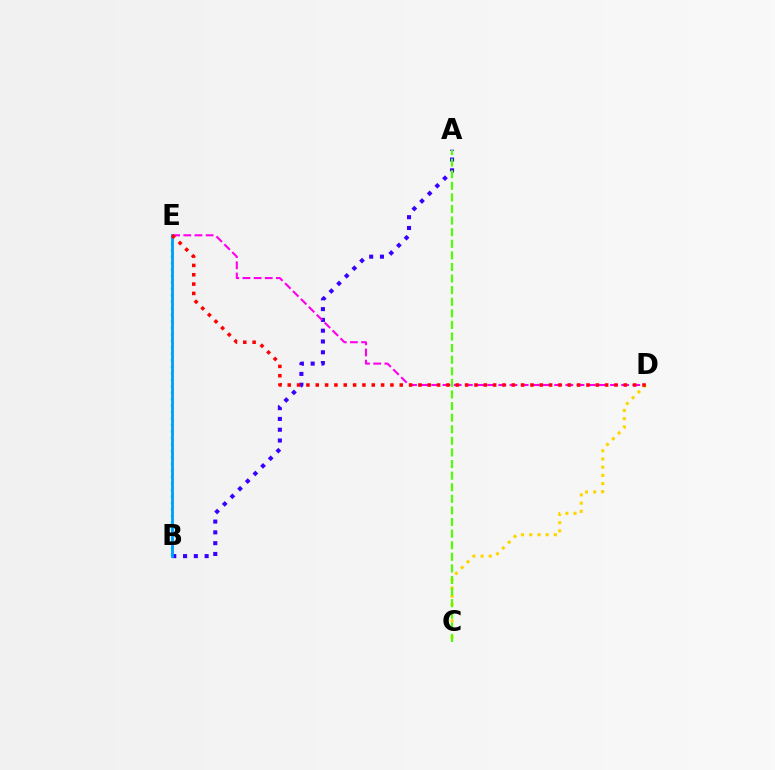{('A', 'B'): [{'color': '#3700ff', 'line_style': 'dotted', 'thickness': 2.93}], ('B', 'E'): [{'color': '#00ff86', 'line_style': 'dotted', 'thickness': 1.76}, {'color': '#009eff', 'line_style': 'solid', 'thickness': 2.05}], ('D', 'E'): [{'color': '#ff00ed', 'line_style': 'dashed', 'thickness': 1.52}, {'color': '#ff0000', 'line_style': 'dotted', 'thickness': 2.54}], ('C', 'D'): [{'color': '#ffd500', 'line_style': 'dotted', 'thickness': 2.23}], ('A', 'C'): [{'color': '#4fff00', 'line_style': 'dashed', 'thickness': 1.57}]}